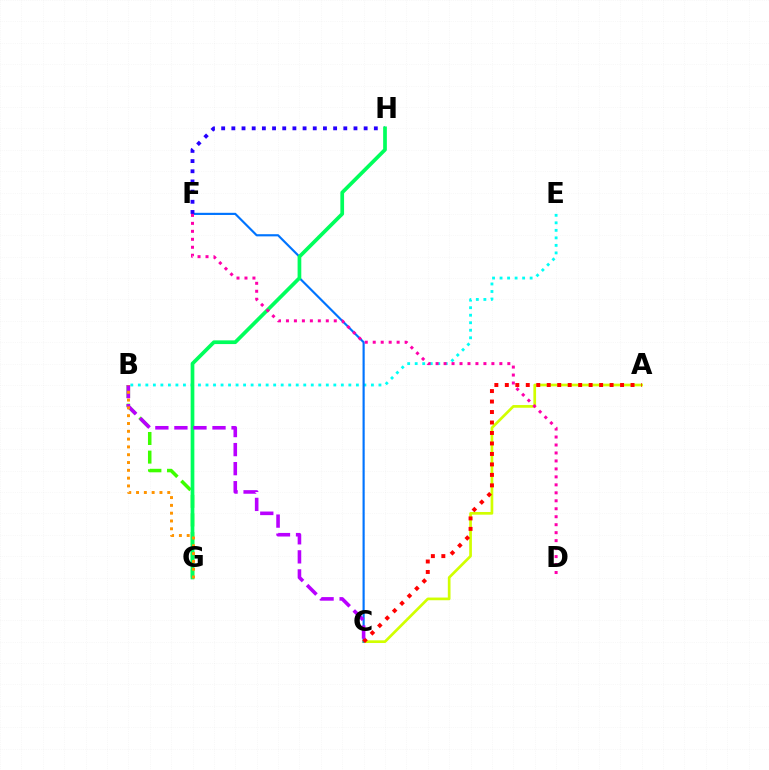{('B', 'E'): [{'color': '#00fff6', 'line_style': 'dotted', 'thickness': 2.04}], ('A', 'C'): [{'color': '#d1ff00', 'line_style': 'solid', 'thickness': 1.94}, {'color': '#ff0000', 'line_style': 'dotted', 'thickness': 2.85}], ('C', 'F'): [{'color': '#0074ff', 'line_style': 'solid', 'thickness': 1.56}], ('B', 'G'): [{'color': '#3dff00', 'line_style': 'dashed', 'thickness': 2.53}, {'color': '#ff9400', 'line_style': 'dotted', 'thickness': 2.12}], ('F', 'H'): [{'color': '#2500ff', 'line_style': 'dotted', 'thickness': 2.77}], ('G', 'H'): [{'color': '#00ff5c', 'line_style': 'solid', 'thickness': 2.67}], ('D', 'F'): [{'color': '#ff00ac', 'line_style': 'dotted', 'thickness': 2.17}], ('B', 'C'): [{'color': '#b900ff', 'line_style': 'dashed', 'thickness': 2.59}]}